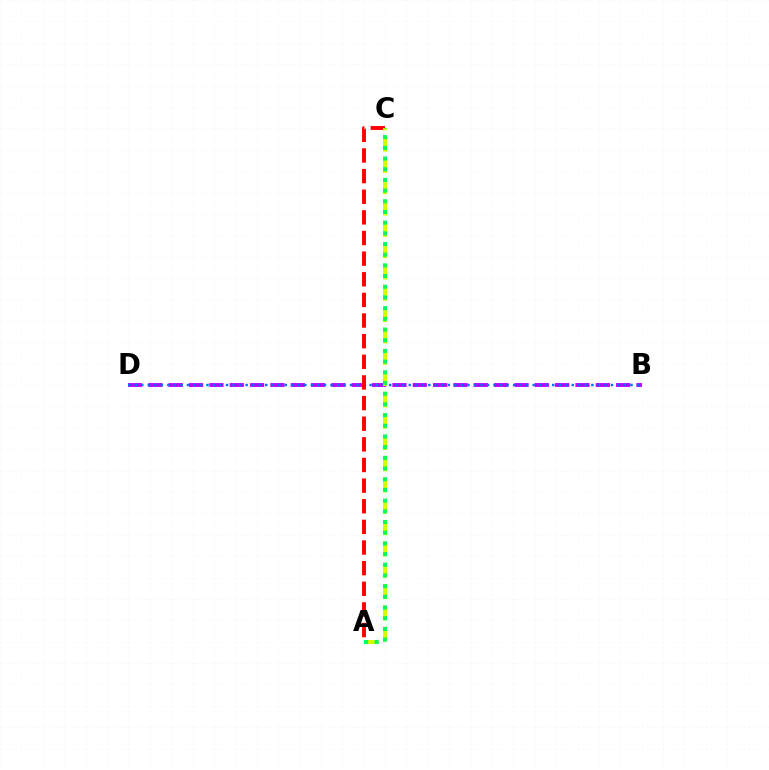{('B', 'D'): [{'color': '#b900ff', 'line_style': 'dashed', 'thickness': 2.76}, {'color': '#0074ff', 'line_style': 'dotted', 'thickness': 1.77}], ('A', 'C'): [{'color': '#ff0000', 'line_style': 'dashed', 'thickness': 2.8}, {'color': '#d1ff00', 'line_style': 'dashed', 'thickness': 2.89}, {'color': '#00ff5c', 'line_style': 'dotted', 'thickness': 2.9}]}